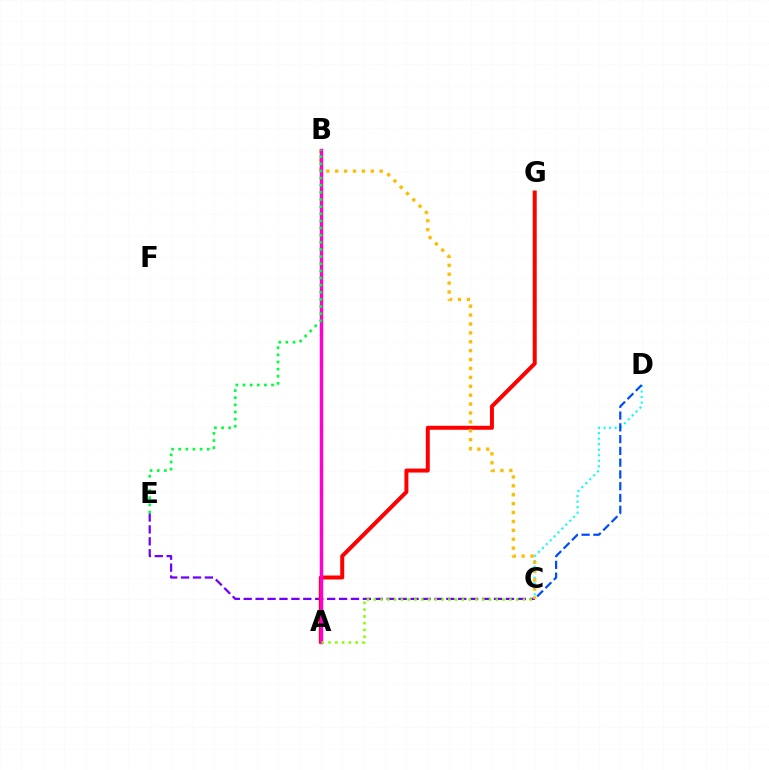{('C', 'D'): [{'color': '#00fff6', 'line_style': 'dotted', 'thickness': 1.5}, {'color': '#004bff', 'line_style': 'dashed', 'thickness': 1.6}], ('C', 'E'): [{'color': '#7200ff', 'line_style': 'dashed', 'thickness': 1.62}], ('A', 'G'): [{'color': '#ff0000', 'line_style': 'solid', 'thickness': 2.87}], ('B', 'C'): [{'color': '#ffbd00', 'line_style': 'dotted', 'thickness': 2.42}], ('A', 'B'): [{'color': '#ff00cf', 'line_style': 'solid', 'thickness': 2.49}], ('A', 'C'): [{'color': '#84ff00', 'line_style': 'dotted', 'thickness': 1.84}], ('B', 'E'): [{'color': '#00ff39', 'line_style': 'dotted', 'thickness': 1.94}]}